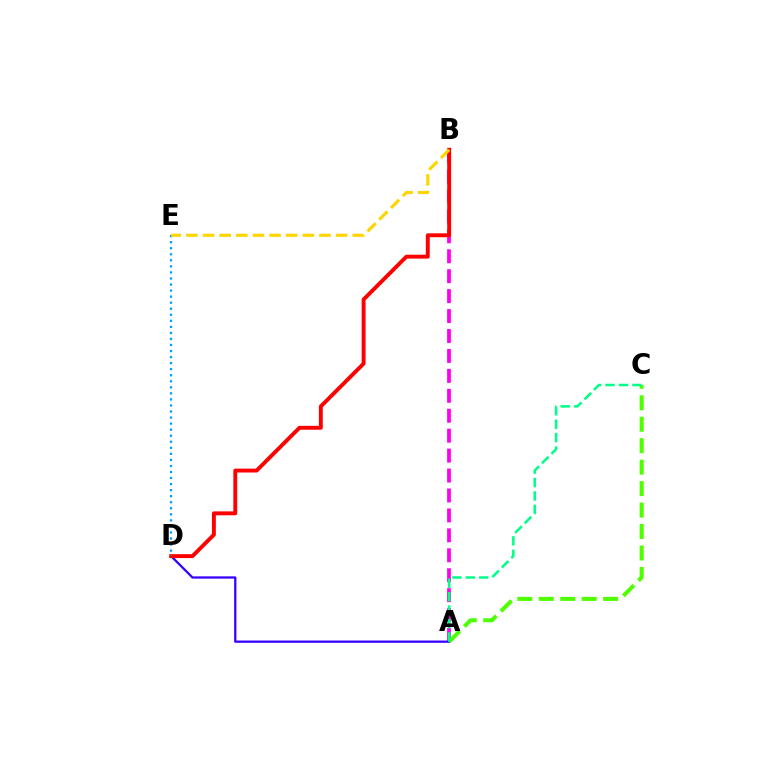{('A', 'B'): [{'color': '#ff00ed', 'line_style': 'dashed', 'thickness': 2.71}], ('A', 'D'): [{'color': '#3700ff', 'line_style': 'solid', 'thickness': 1.64}], ('B', 'D'): [{'color': '#ff0000', 'line_style': 'solid', 'thickness': 2.81}], ('D', 'E'): [{'color': '#009eff', 'line_style': 'dotted', 'thickness': 1.64}], ('A', 'C'): [{'color': '#4fff00', 'line_style': 'dashed', 'thickness': 2.92}, {'color': '#00ff86', 'line_style': 'dashed', 'thickness': 1.83}], ('B', 'E'): [{'color': '#ffd500', 'line_style': 'dashed', 'thickness': 2.26}]}